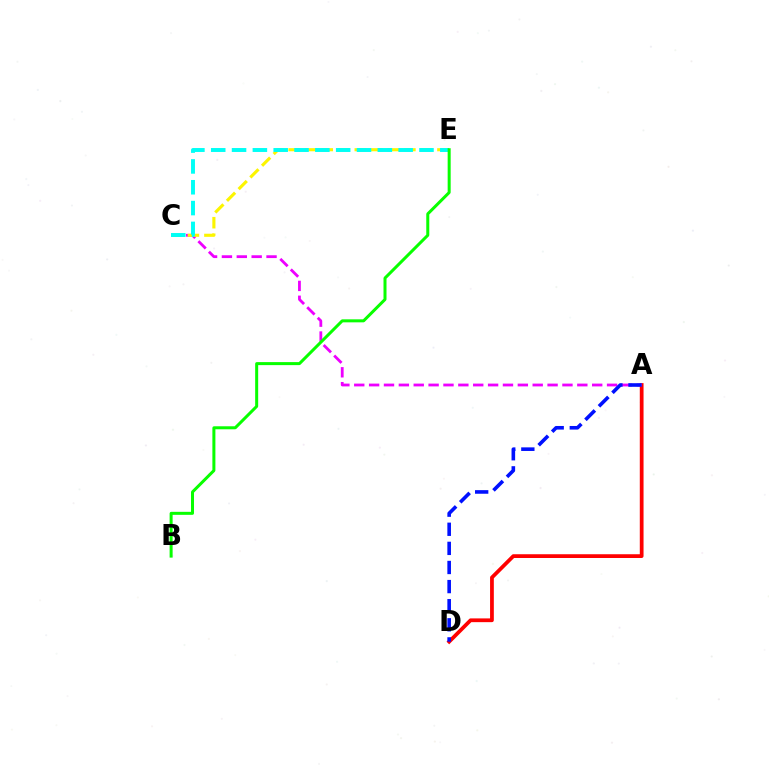{('A', 'D'): [{'color': '#ff0000', 'line_style': 'solid', 'thickness': 2.7}, {'color': '#0010ff', 'line_style': 'dashed', 'thickness': 2.6}], ('A', 'C'): [{'color': '#ee00ff', 'line_style': 'dashed', 'thickness': 2.02}], ('C', 'E'): [{'color': '#fcf500', 'line_style': 'dashed', 'thickness': 2.25}, {'color': '#00fff6', 'line_style': 'dashed', 'thickness': 2.83}], ('B', 'E'): [{'color': '#08ff00', 'line_style': 'solid', 'thickness': 2.17}]}